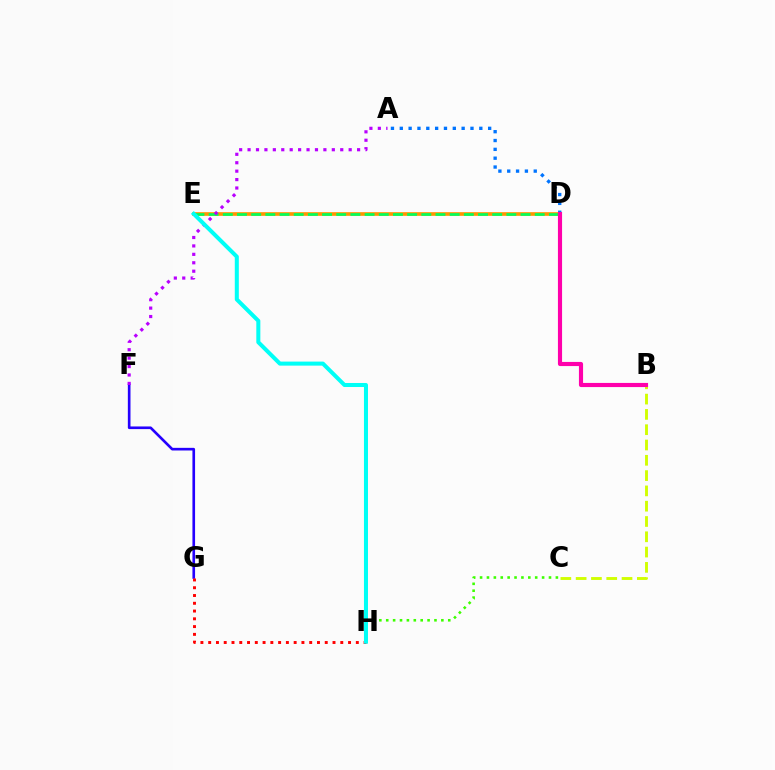{('B', 'C'): [{'color': '#d1ff00', 'line_style': 'dashed', 'thickness': 2.08}], ('F', 'G'): [{'color': '#2500ff', 'line_style': 'solid', 'thickness': 1.9}], ('G', 'H'): [{'color': '#ff0000', 'line_style': 'dotted', 'thickness': 2.11}], ('A', 'D'): [{'color': '#0074ff', 'line_style': 'dotted', 'thickness': 2.4}], ('D', 'E'): [{'color': '#ff9400', 'line_style': 'solid', 'thickness': 2.64}, {'color': '#00ff5c', 'line_style': 'dashed', 'thickness': 1.93}], ('A', 'F'): [{'color': '#b900ff', 'line_style': 'dotted', 'thickness': 2.29}], ('C', 'H'): [{'color': '#3dff00', 'line_style': 'dotted', 'thickness': 1.87}], ('B', 'D'): [{'color': '#ff00ac', 'line_style': 'solid', 'thickness': 2.98}], ('E', 'H'): [{'color': '#00fff6', 'line_style': 'solid', 'thickness': 2.9}]}